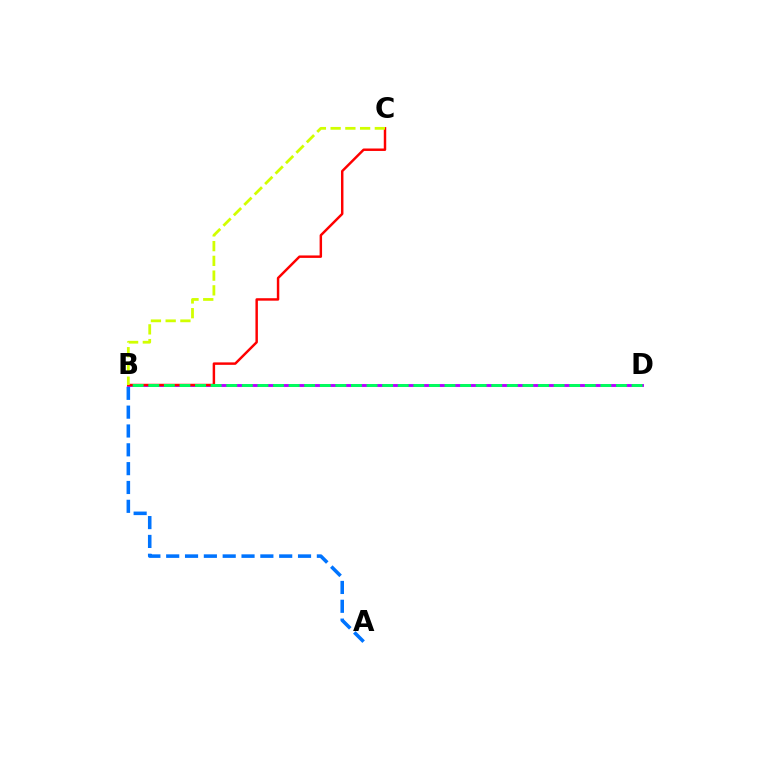{('A', 'B'): [{'color': '#0074ff', 'line_style': 'dashed', 'thickness': 2.56}], ('B', 'D'): [{'color': '#b900ff', 'line_style': 'solid', 'thickness': 2.09}, {'color': '#00ff5c', 'line_style': 'dashed', 'thickness': 2.12}], ('B', 'C'): [{'color': '#ff0000', 'line_style': 'solid', 'thickness': 1.77}, {'color': '#d1ff00', 'line_style': 'dashed', 'thickness': 2.0}]}